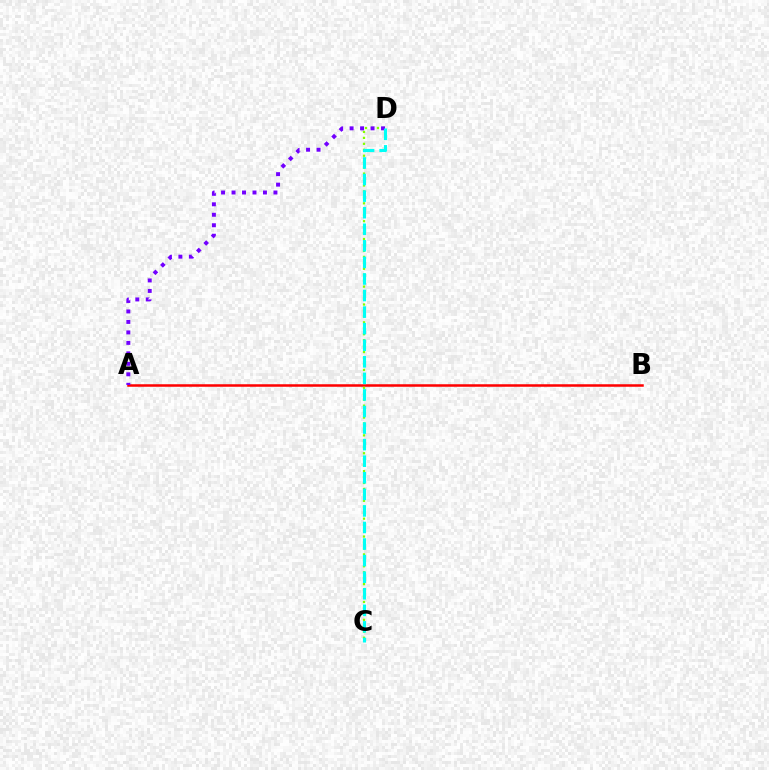{('A', 'B'): [{'color': '#ff0000', 'line_style': 'solid', 'thickness': 1.81}], ('C', 'D'): [{'color': '#84ff00', 'line_style': 'dotted', 'thickness': 1.62}, {'color': '#00fff6', 'line_style': 'dashed', 'thickness': 2.25}], ('A', 'D'): [{'color': '#7200ff', 'line_style': 'dotted', 'thickness': 2.85}]}